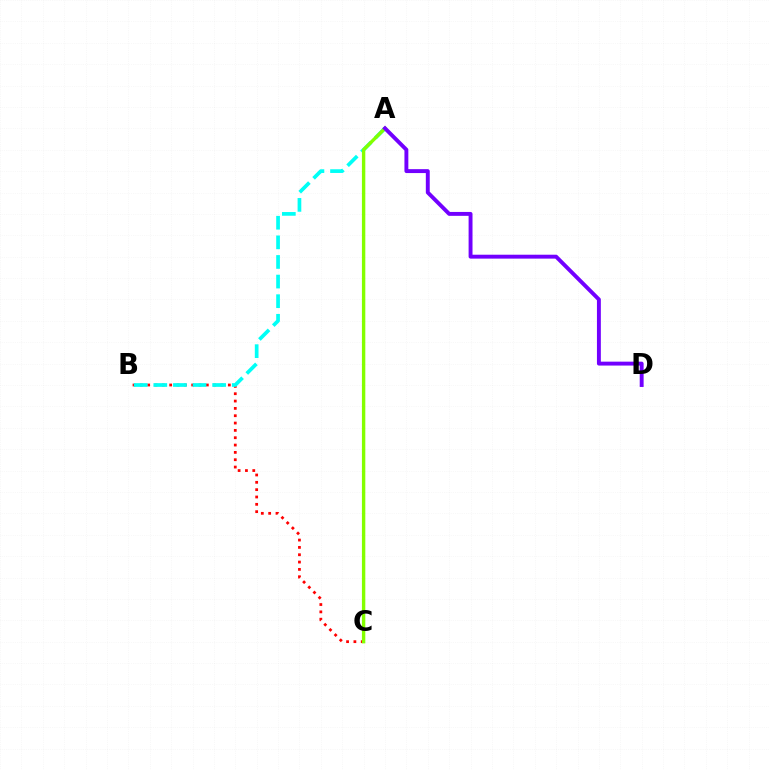{('B', 'C'): [{'color': '#ff0000', 'line_style': 'dotted', 'thickness': 1.99}], ('A', 'B'): [{'color': '#00fff6', 'line_style': 'dashed', 'thickness': 2.66}], ('A', 'C'): [{'color': '#84ff00', 'line_style': 'solid', 'thickness': 2.44}], ('A', 'D'): [{'color': '#7200ff', 'line_style': 'solid', 'thickness': 2.81}]}